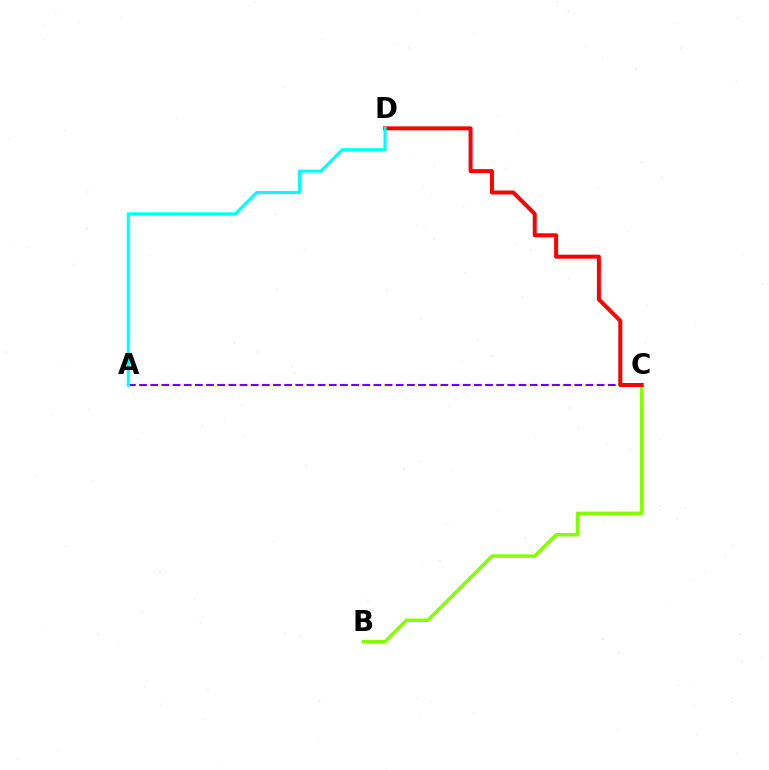{('B', 'C'): [{'color': '#84ff00', 'line_style': 'solid', 'thickness': 2.46}], ('A', 'C'): [{'color': '#7200ff', 'line_style': 'dashed', 'thickness': 1.52}], ('C', 'D'): [{'color': '#ff0000', 'line_style': 'solid', 'thickness': 2.87}], ('A', 'D'): [{'color': '#00fff6', 'line_style': 'solid', 'thickness': 2.19}]}